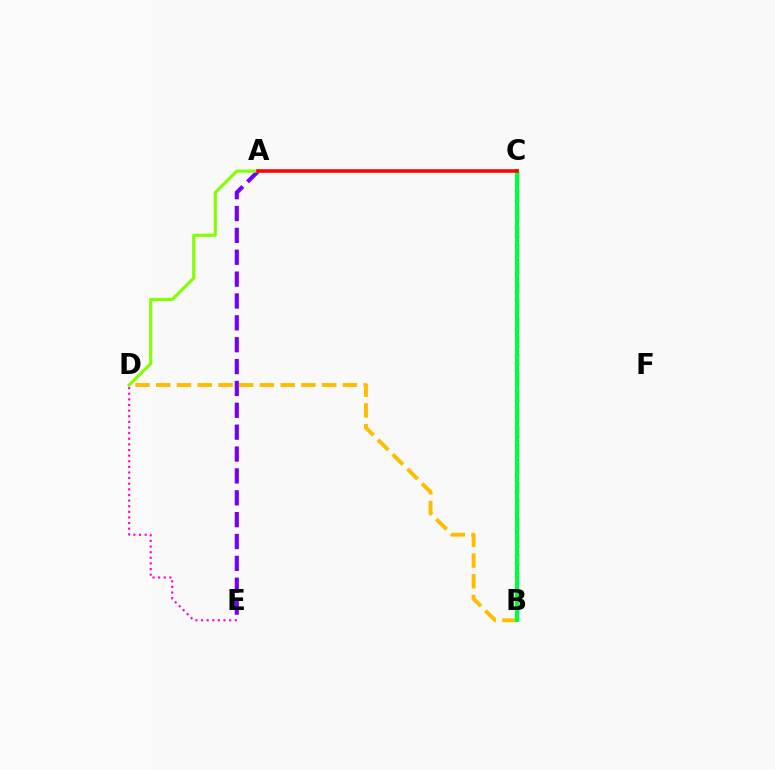{('A', 'E'): [{'color': '#7200ff', 'line_style': 'dashed', 'thickness': 2.97}], ('B', 'D'): [{'color': '#ffbd00', 'line_style': 'dashed', 'thickness': 2.82}], ('A', 'D'): [{'color': '#84ff00', 'line_style': 'solid', 'thickness': 2.26}], ('B', 'C'): [{'color': '#004bff', 'line_style': 'dashed', 'thickness': 2.47}, {'color': '#00fff6', 'line_style': 'dashed', 'thickness': 1.8}, {'color': '#00ff39', 'line_style': 'solid', 'thickness': 2.95}], ('D', 'E'): [{'color': '#ff00cf', 'line_style': 'dotted', 'thickness': 1.53}], ('A', 'C'): [{'color': '#ff0000', 'line_style': 'solid', 'thickness': 2.54}]}